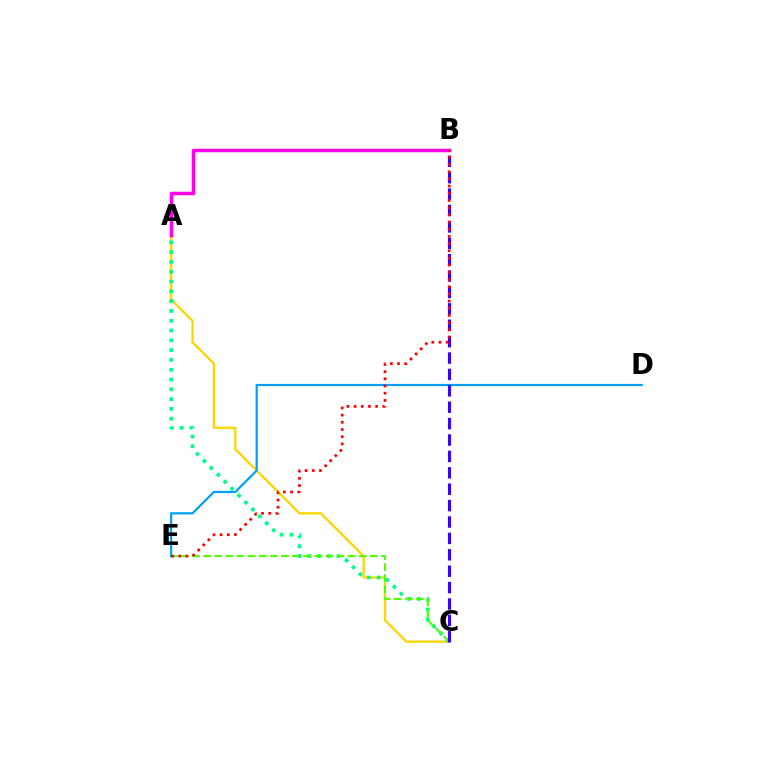{('A', 'C'): [{'color': '#ffd500', 'line_style': 'solid', 'thickness': 1.65}, {'color': '#00ff86', 'line_style': 'dotted', 'thickness': 2.66}], ('C', 'E'): [{'color': '#4fff00', 'line_style': 'dashed', 'thickness': 1.51}], ('D', 'E'): [{'color': '#009eff', 'line_style': 'solid', 'thickness': 1.58}], ('B', 'C'): [{'color': '#3700ff', 'line_style': 'dashed', 'thickness': 2.23}], ('A', 'B'): [{'color': '#ff00ed', 'line_style': 'solid', 'thickness': 2.51}], ('B', 'E'): [{'color': '#ff0000', 'line_style': 'dotted', 'thickness': 1.95}]}